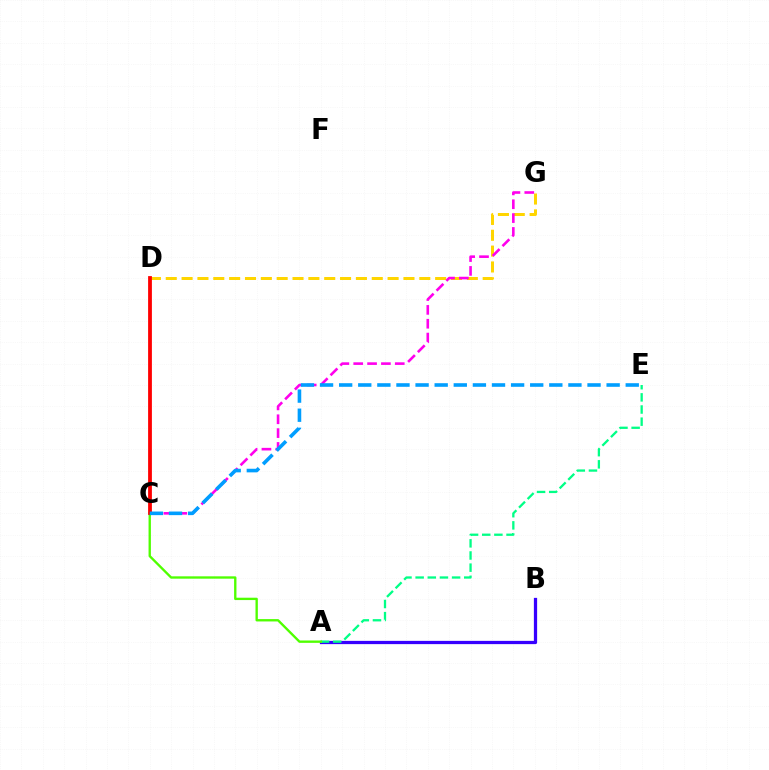{('A', 'B'): [{'color': '#3700ff', 'line_style': 'solid', 'thickness': 2.34}], ('D', 'G'): [{'color': '#ffd500', 'line_style': 'dashed', 'thickness': 2.15}], ('C', 'G'): [{'color': '#ff00ed', 'line_style': 'dashed', 'thickness': 1.88}], ('A', 'E'): [{'color': '#00ff86', 'line_style': 'dashed', 'thickness': 1.65}], ('A', 'C'): [{'color': '#4fff00', 'line_style': 'solid', 'thickness': 1.7}], ('C', 'D'): [{'color': '#ff0000', 'line_style': 'solid', 'thickness': 2.73}], ('C', 'E'): [{'color': '#009eff', 'line_style': 'dashed', 'thickness': 2.6}]}